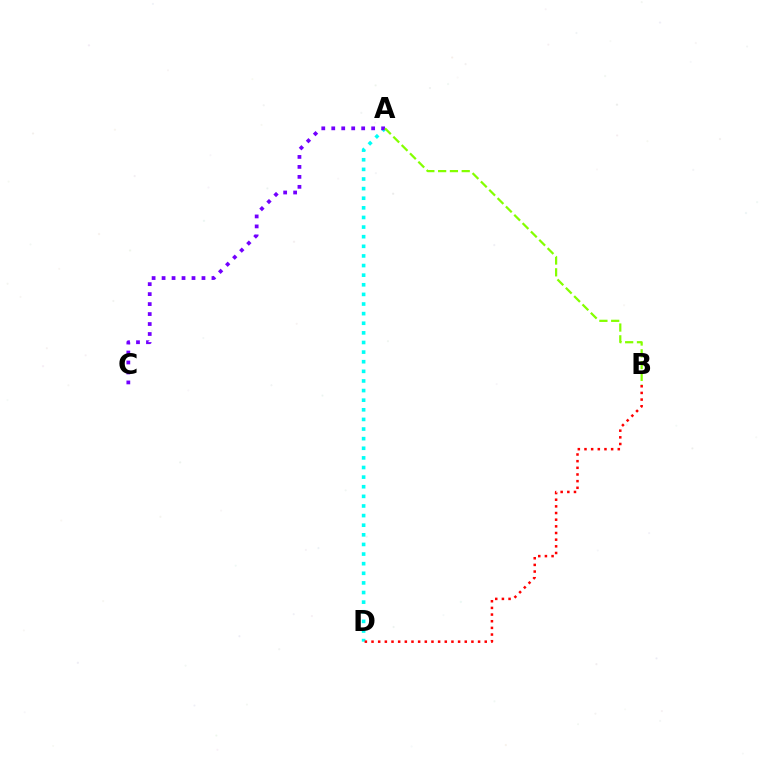{('A', 'D'): [{'color': '#00fff6', 'line_style': 'dotted', 'thickness': 2.61}], ('A', 'C'): [{'color': '#7200ff', 'line_style': 'dotted', 'thickness': 2.71}], ('B', 'D'): [{'color': '#ff0000', 'line_style': 'dotted', 'thickness': 1.81}], ('A', 'B'): [{'color': '#84ff00', 'line_style': 'dashed', 'thickness': 1.6}]}